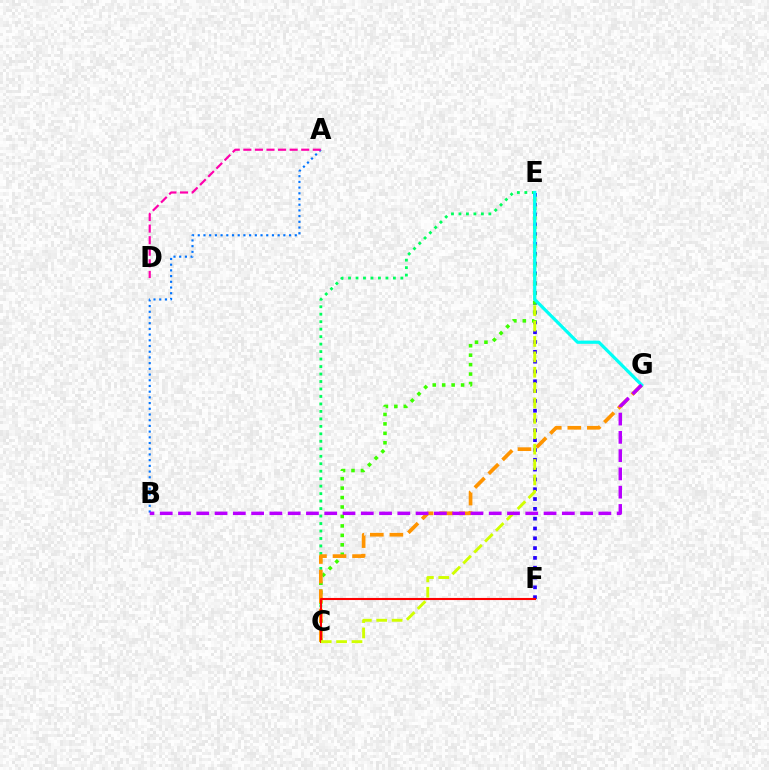{('C', 'E'): [{'color': '#00ff5c', 'line_style': 'dotted', 'thickness': 2.03}, {'color': '#3dff00', 'line_style': 'dotted', 'thickness': 2.57}, {'color': '#d1ff00', 'line_style': 'dashed', 'thickness': 2.09}], ('E', 'F'): [{'color': '#2500ff', 'line_style': 'dotted', 'thickness': 2.67}], ('C', 'G'): [{'color': '#ff9400', 'line_style': 'dashed', 'thickness': 2.66}], ('C', 'F'): [{'color': '#ff0000', 'line_style': 'solid', 'thickness': 1.51}], ('A', 'B'): [{'color': '#0074ff', 'line_style': 'dotted', 'thickness': 1.55}], ('E', 'G'): [{'color': '#00fff6', 'line_style': 'solid', 'thickness': 2.31}], ('A', 'D'): [{'color': '#ff00ac', 'line_style': 'dashed', 'thickness': 1.57}], ('B', 'G'): [{'color': '#b900ff', 'line_style': 'dashed', 'thickness': 2.48}]}